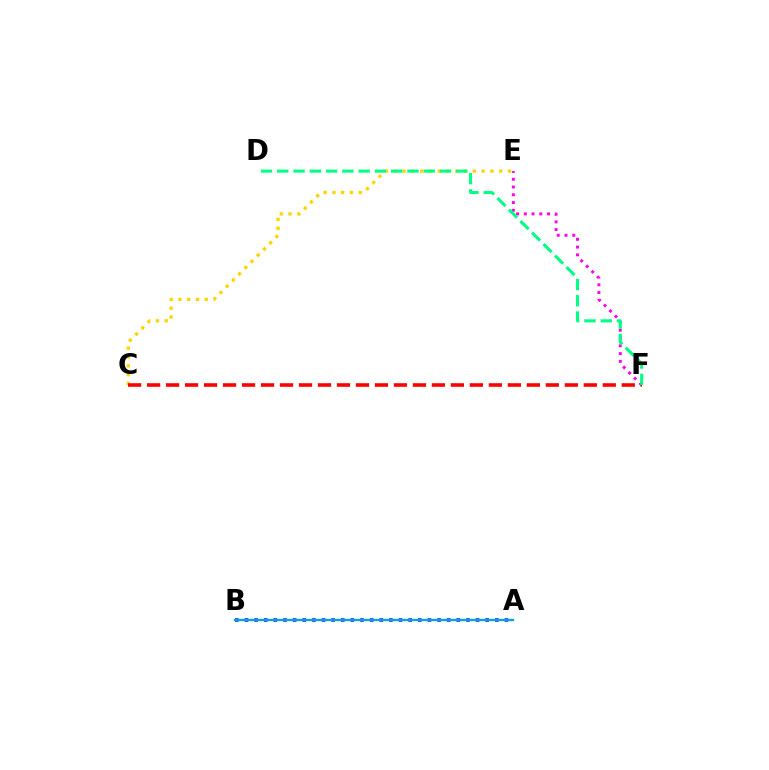{('C', 'E'): [{'color': '#ffd500', 'line_style': 'dotted', 'thickness': 2.39}], ('A', 'B'): [{'color': '#3700ff', 'line_style': 'dotted', 'thickness': 2.62}, {'color': '#4fff00', 'line_style': 'solid', 'thickness': 1.64}, {'color': '#009eff', 'line_style': 'solid', 'thickness': 1.55}], ('E', 'F'): [{'color': '#ff00ed', 'line_style': 'dotted', 'thickness': 2.11}], ('C', 'F'): [{'color': '#ff0000', 'line_style': 'dashed', 'thickness': 2.58}], ('D', 'F'): [{'color': '#00ff86', 'line_style': 'dashed', 'thickness': 2.21}]}